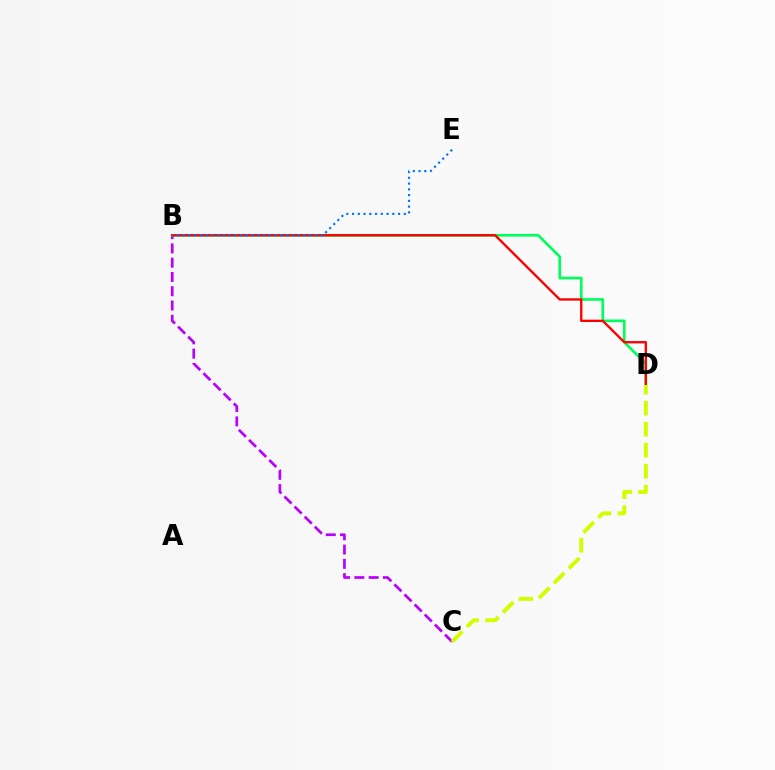{('B', 'C'): [{'color': '#b900ff', 'line_style': 'dashed', 'thickness': 1.94}], ('B', 'D'): [{'color': '#00ff5c', 'line_style': 'solid', 'thickness': 1.92}, {'color': '#ff0000', 'line_style': 'solid', 'thickness': 1.69}], ('C', 'D'): [{'color': '#d1ff00', 'line_style': 'dashed', 'thickness': 2.85}], ('B', 'E'): [{'color': '#0074ff', 'line_style': 'dotted', 'thickness': 1.56}]}